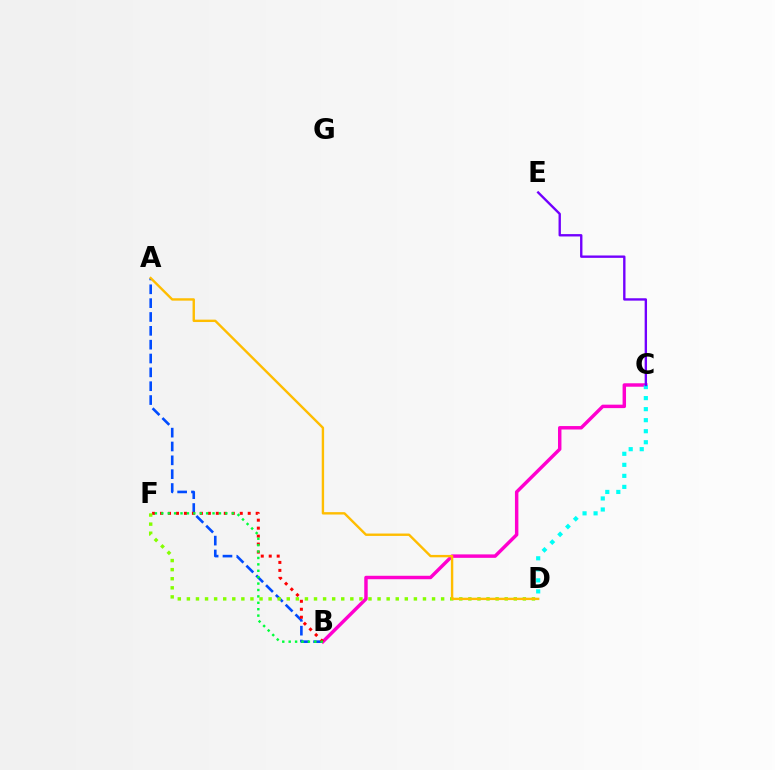{('A', 'B'): [{'color': '#004bff', 'line_style': 'dashed', 'thickness': 1.88}], ('B', 'C'): [{'color': '#ff00cf', 'line_style': 'solid', 'thickness': 2.48}], ('B', 'F'): [{'color': '#ff0000', 'line_style': 'dotted', 'thickness': 2.17}, {'color': '#00ff39', 'line_style': 'dotted', 'thickness': 1.74}], ('C', 'D'): [{'color': '#00fff6', 'line_style': 'dotted', 'thickness': 3.0}], ('D', 'F'): [{'color': '#84ff00', 'line_style': 'dotted', 'thickness': 2.47}], ('C', 'E'): [{'color': '#7200ff', 'line_style': 'solid', 'thickness': 1.71}], ('A', 'D'): [{'color': '#ffbd00', 'line_style': 'solid', 'thickness': 1.72}]}